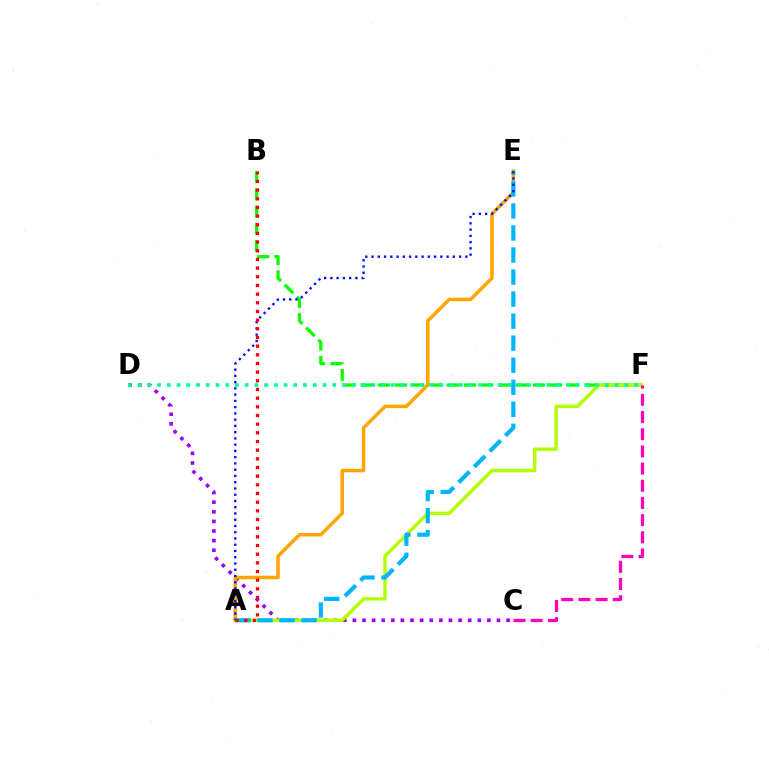{('C', 'D'): [{'color': '#9b00ff', 'line_style': 'dotted', 'thickness': 2.61}], ('A', 'E'): [{'color': '#ffa500', 'line_style': 'solid', 'thickness': 2.52}, {'color': '#00b5ff', 'line_style': 'dashed', 'thickness': 2.99}, {'color': '#0010ff', 'line_style': 'dotted', 'thickness': 1.7}], ('B', 'F'): [{'color': '#08ff00', 'line_style': 'dashed', 'thickness': 2.34}], ('A', 'F'): [{'color': '#b3ff00', 'line_style': 'solid', 'thickness': 2.48}], ('D', 'F'): [{'color': '#00ff9d', 'line_style': 'dotted', 'thickness': 2.64}], ('A', 'B'): [{'color': '#ff0000', 'line_style': 'dotted', 'thickness': 2.36}], ('C', 'F'): [{'color': '#ff00bd', 'line_style': 'dashed', 'thickness': 2.33}]}